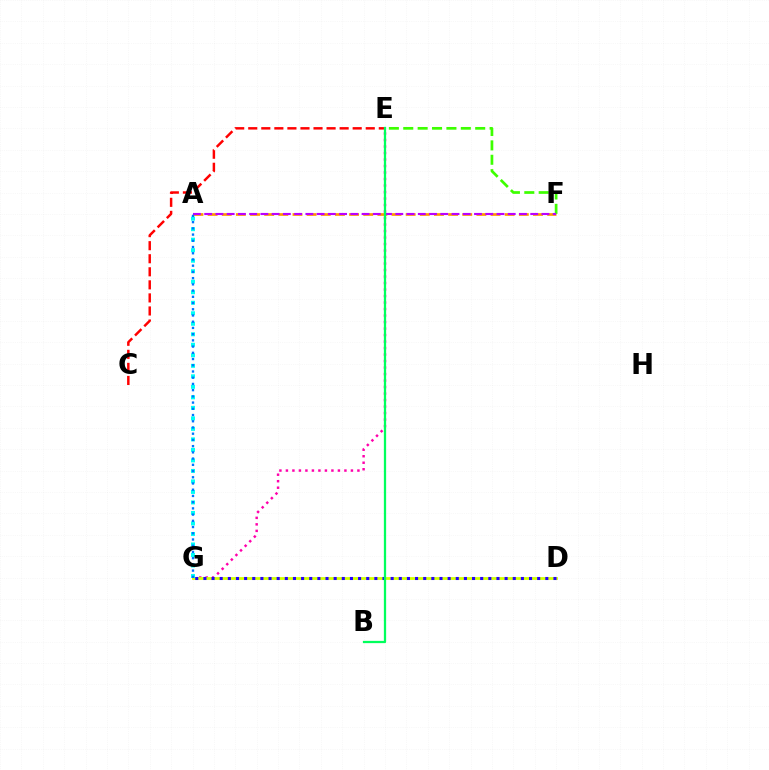{('A', 'F'): [{'color': '#ff9400', 'line_style': 'dashed', 'thickness': 1.92}, {'color': '#b900ff', 'line_style': 'dashed', 'thickness': 1.53}], ('E', 'F'): [{'color': '#3dff00', 'line_style': 'dashed', 'thickness': 1.95}], ('E', 'G'): [{'color': '#ff00ac', 'line_style': 'dotted', 'thickness': 1.77}], ('D', 'G'): [{'color': '#d1ff00', 'line_style': 'solid', 'thickness': 2.01}, {'color': '#2500ff', 'line_style': 'dotted', 'thickness': 2.21}], ('C', 'E'): [{'color': '#ff0000', 'line_style': 'dashed', 'thickness': 1.77}], ('A', 'G'): [{'color': '#00fff6', 'line_style': 'dotted', 'thickness': 2.86}, {'color': '#0074ff', 'line_style': 'dotted', 'thickness': 1.69}], ('B', 'E'): [{'color': '#00ff5c', 'line_style': 'solid', 'thickness': 1.63}]}